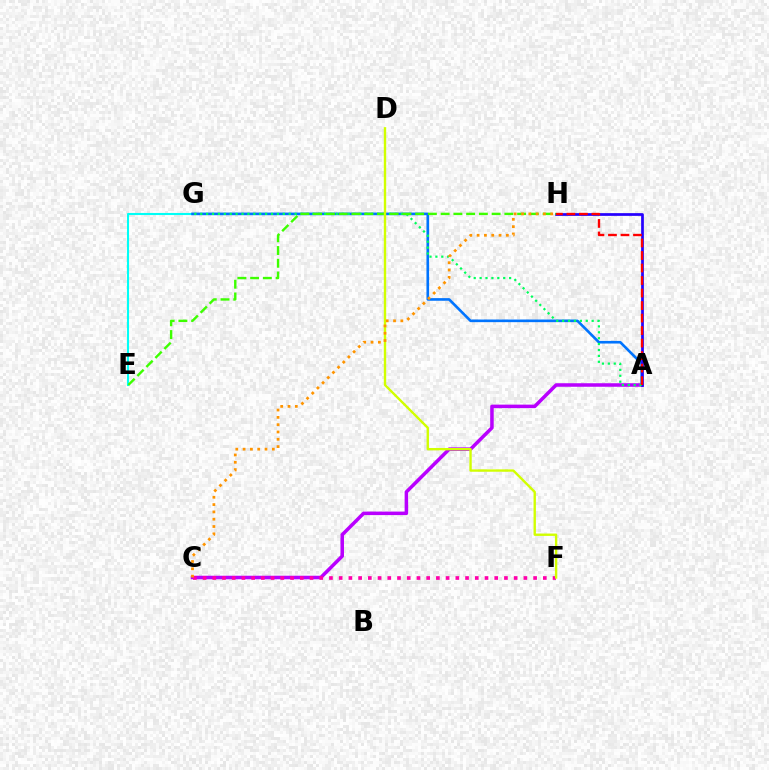{('E', 'G'): [{'color': '#00fff6', 'line_style': 'solid', 'thickness': 1.51}], ('A', 'G'): [{'color': '#0074ff', 'line_style': 'solid', 'thickness': 1.9}, {'color': '#00ff5c', 'line_style': 'dotted', 'thickness': 1.6}], ('A', 'C'): [{'color': '#b900ff', 'line_style': 'solid', 'thickness': 2.53}], ('A', 'H'): [{'color': '#2500ff', 'line_style': 'solid', 'thickness': 1.96}, {'color': '#ff0000', 'line_style': 'dashed', 'thickness': 1.7}], ('C', 'F'): [{'color': '#ff00ac', 'line_style': 'dotted', 'thickness': 2.64}], ('E', 'H'): [{'color': '#3dff00', 'line_style': 'dashed', 'thickness': 1.73}], ('D', 'F'): [{'color': '#d1ff00', 'line_style': 'solid', 'thickness': 1.71}], ('C', 'H'): [{'color': '#ff9400', 'line_style': 'dotted', 'thickness': 1.99}]}